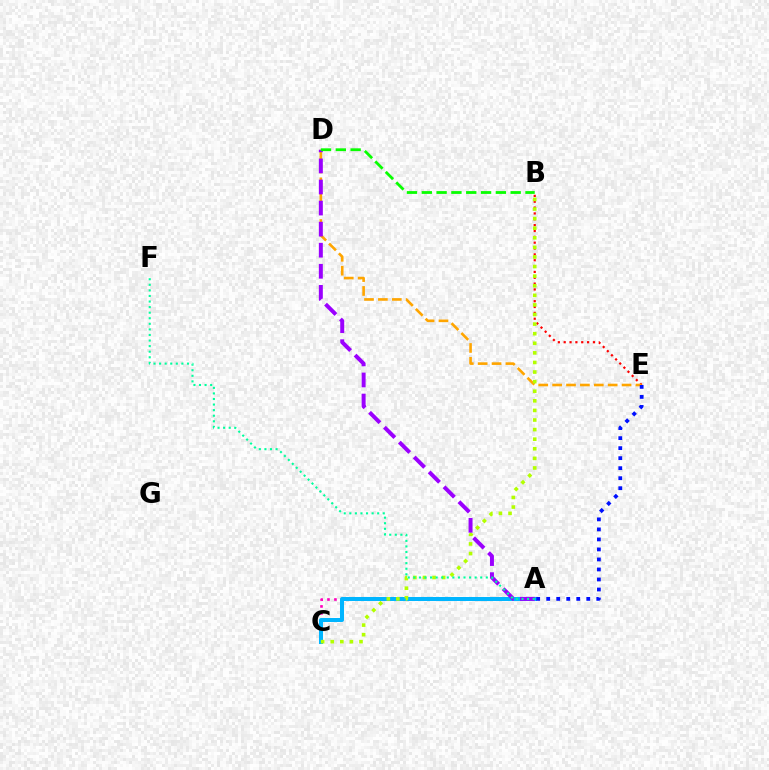{('A', 'C'): [{'color': '#ff00bd', 'line_style': 'dotted', 'thickness': 1.89}, {'color': '#00b5ff', 'line_style': 'solid', 'thickness': 2.9}], ('B', 'E'): [{'color': '#ff0000', 'line_style': 'dotted', 'thickness': 1.59}], ('D', 'E'): [{'color': '#ffa500', 'line_style': 'dashed', 'thickness': 1.89}], ('B', 'C'): [{'color': '#b3ff00', 'line_style': 'dotted', 'thickness': 2.61}], ('A', 'D'): [{'color': '#9b00ff', 'line_style': 'dashed', 'thickness': 2.86}], ('A', 'E'): [{'color': '#0010ff', 'line_style': 'dotted', 'thickness': 2.72}], ('B', 'D'): [{'color': '#08ff00', 'line_style': 'dashed', 'thickness': 2.01}], ('A', 'F'): [{'color': '#00ff9d', 'line_style': 'dotted', 'thickness': 1.51}]}